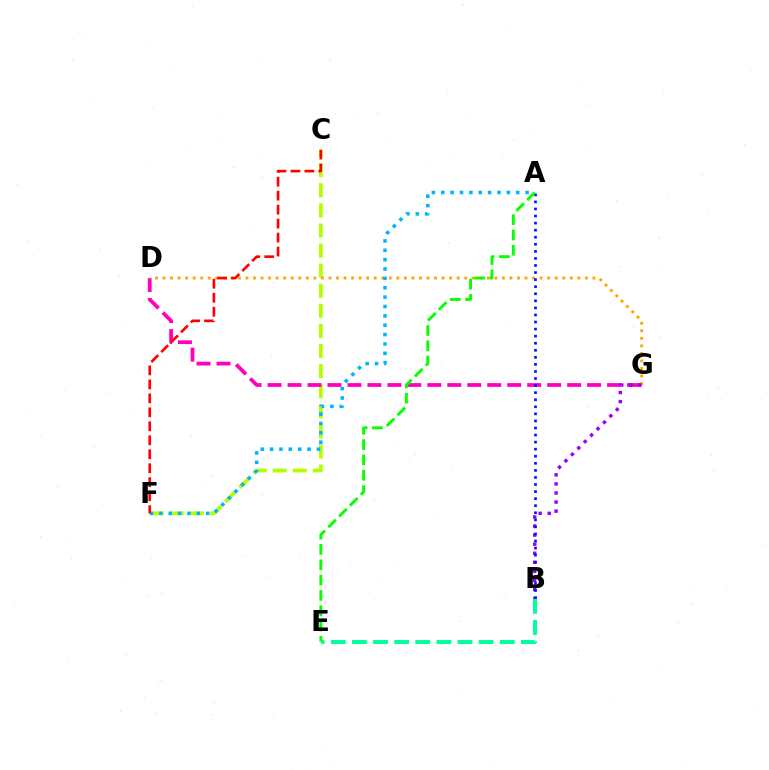{('B', 'E'): [{'color': '#00ff9d', 'line_style': 'dashed', 'thickness': 2.87}], ('C', 'F'): [{'color': '#b3ff00', 'line_style': 'dashed', 'thickness': 2.73}, {'color': '#ff0000', 'line_style': 'dashed', 'thickness': 1.9}], ('D', 'G'): [{'color': '#ff00bd', 'line_style': 'dashed', 'thickness': 2.71}, {'color': '#ffa500', 'line_style': 'dotted', 'thickness': 2.05}], ('B', 'G'): [{'color': '#9b00ff', 'line_style': 'dotted', 'thickness': 2.47}], ('A', 'B'): [{'color': '#0010ff', 'line_style': 'dotted', 'thickness': 1.92}], ('A', 'F'): [{'color': '#00b5ff', 'line_style': 'dotted', 'thickness': 2.54}], ('A', 'E'): [{'color': '#08ff00', 'line_style': 'dashed', 'thickness': 2.08}]}